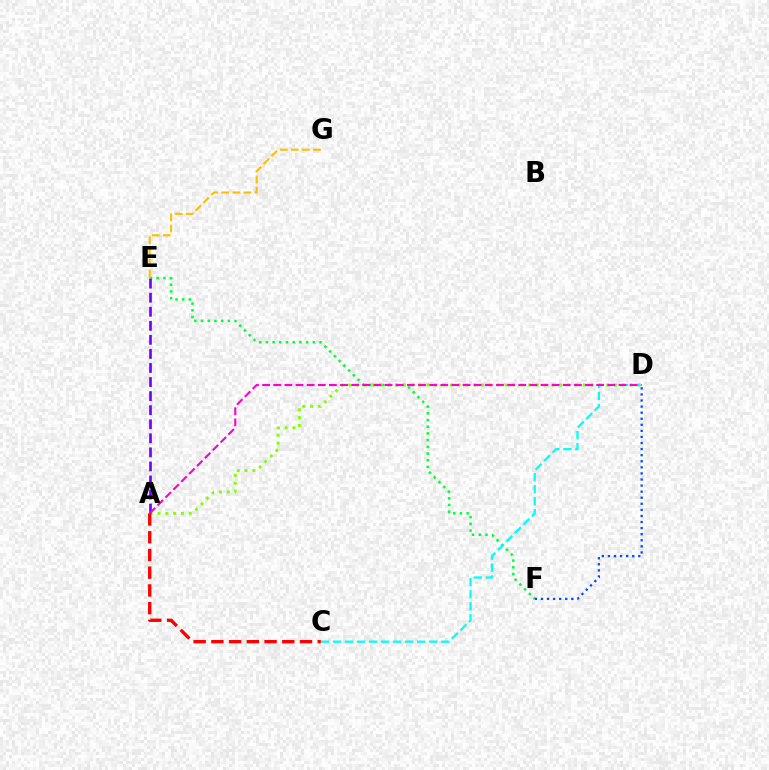{('E', 'F'): [{'color': '#00ff39', 'line_style': 'dotted', 'thickness': 1.82}], ('E', 'G'): [{'color': '#ffbd00', 'line_style': 'dashed', 'thickness': 1.51}], ('A', 'D'): [{'color': '#84ff00', 'line_style': 'dotted', 'thickness': 2.12}, {'color': '#ff00cf', 'line_style': 'dashed', 'thickness': 1.51}], ('A', 'E'): [{'color': '#7200ff', 'line_style': 'dashed', 'thickness': 1.91}], ('D', 'F'): [{'color': '#004bff', 'line_style': 'dotted', 'thickness': 1.65}], ('C', 'D'): [{'color': '#00fff6', 'line_style': 'dashed', 'thickness': 1.63}], ('A', 'C'): [{'color': '#ff0000', 'line_style': 'dashed', 'thickness': 2.41}]}